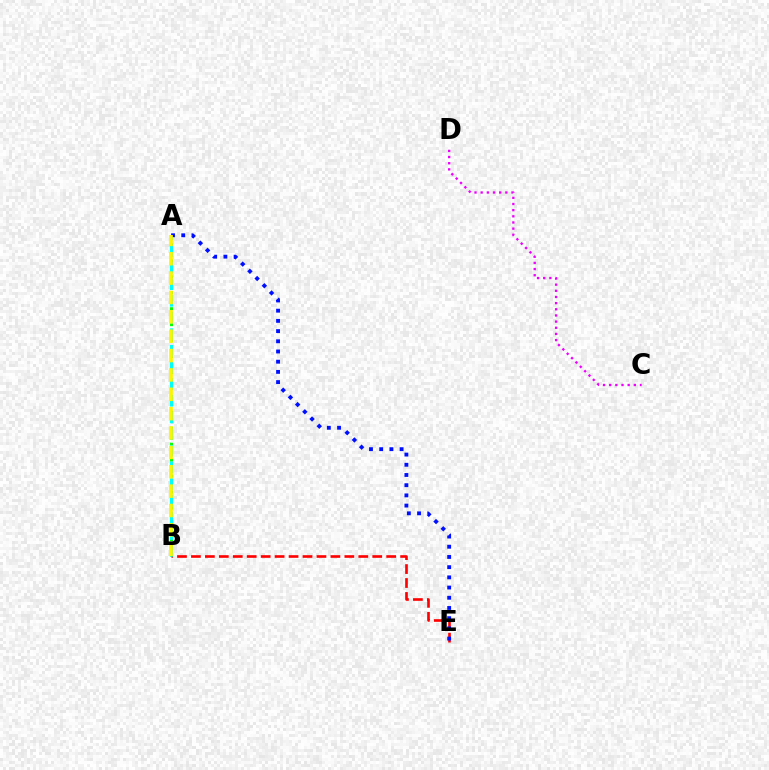{('C', 'D'): [{'color': '#ee00ff', 'line_style': 'dotted', 'thickness': 1.67}], ('B', 'E'): [{'color': '#ff0000', 'line_style': 'dashed', 'thickness': 1.89}], ('A', 'B'): [{'color': '#08ff00', 'line_style': 'dotted', 'thickness': 2.17}, {'color': '#00fff6', 'line_style': 'dashed', 'thickness': 2.26}, {'color': '#fcf500', 'line_style': 'dashed', 'thickness': 2.63}], ('A', 'E'): [{'color': '#0010ff', 'line_style': 'dotted', 'thickness': 2.77}]}